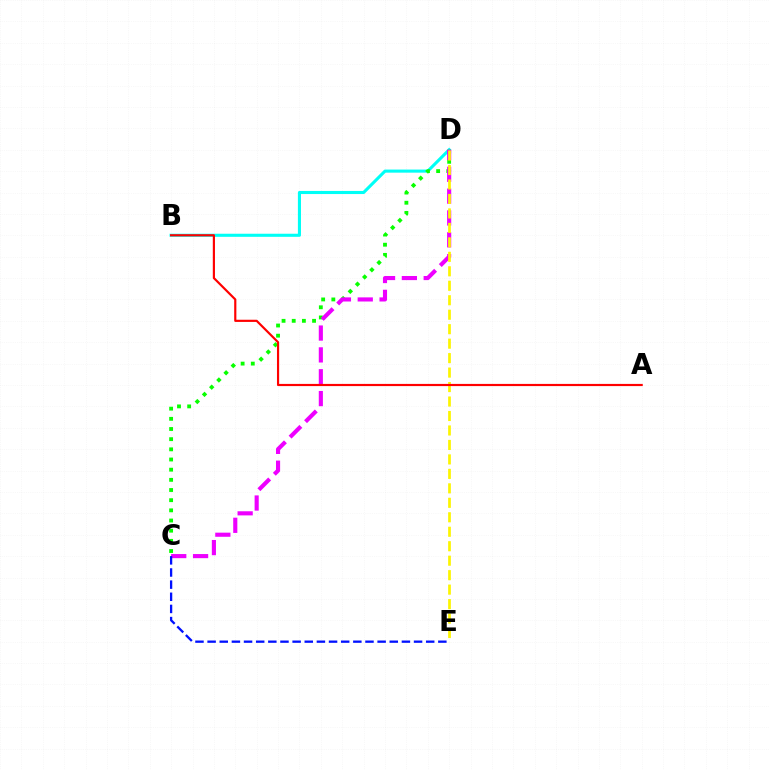{('B', 'D'): [{'color': '#00fff6', 'line_style': 'solid', 'thickness': 2.23}], ('C', 'D'): [{'color': '#08ff00', 'line_style': 'dotted', 'thickness': 2.76}, {'color': '#ee00ff', 'line_style': 'dashed', 'thickness': 2.97}], ('C', 'E'): [{'color': '#0010ff', 'line_style': 'dashed', 'thickness': 1.65}], ('D', 'E'): [{'color': '#fcf500', 'line_style': 'dashed', 'thickness': 1.97}], ('A', 'B'): [{'color': '#ff0000', 'line_style': 'solid', 'thickness': 1.57}]}